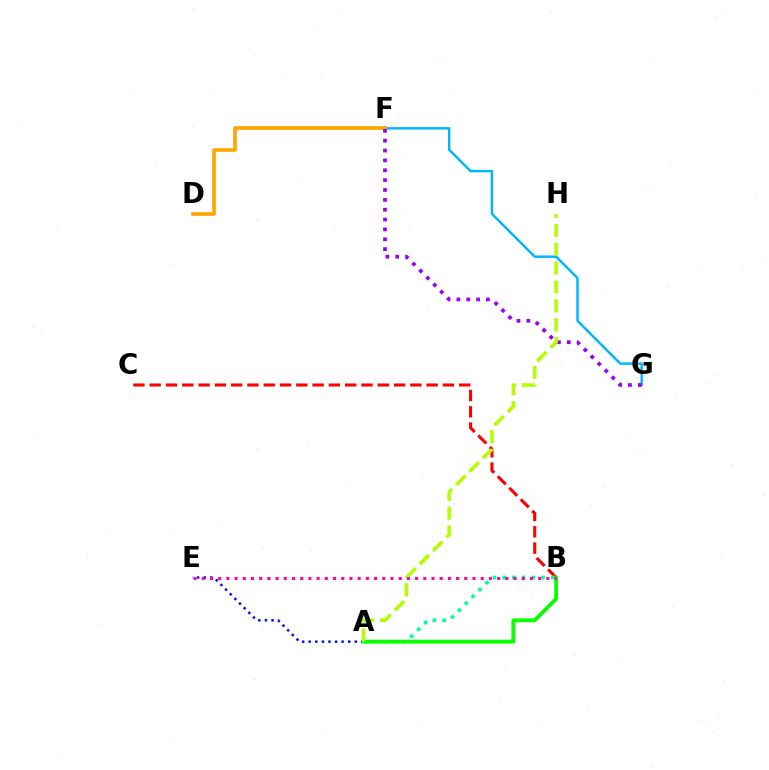{('B', 'C'): [{'color': '#ff0000', 'line_style': 'dashed', 'thickness': 2.21}], ('F', 'G'): [{'color': '#00b5ff', 'line_style': 'solid', 'thickness': 1.75}, {'color': '#9b00ff', 'line_style': 'dotted', 'thickness': 2.68}], ('A', 'B'): [{'color': '#00ff9d', 'line_style': 'dotted', 'thickness': 2.64}, {'color': '#08ff00', 'line_style': 'solid', 'thickness': 2.74}], ('A', 'E'): [{'color': '#0010ff', 'line_style': 'dotted', 'thickness': 1.79}], ('D', 'F'): [{'color': '#ffa500', 'line_style': 'solid', 'thickness': 2.62}], ('A', 'H'): [{'color': '#b3ff00', 'line_style': 'dashed', 'thickness': 2.56}], ('B', 'E'): [{'color': '#ff00bd', 'line_style': 'dotted', 'thickness': 2.23}]}